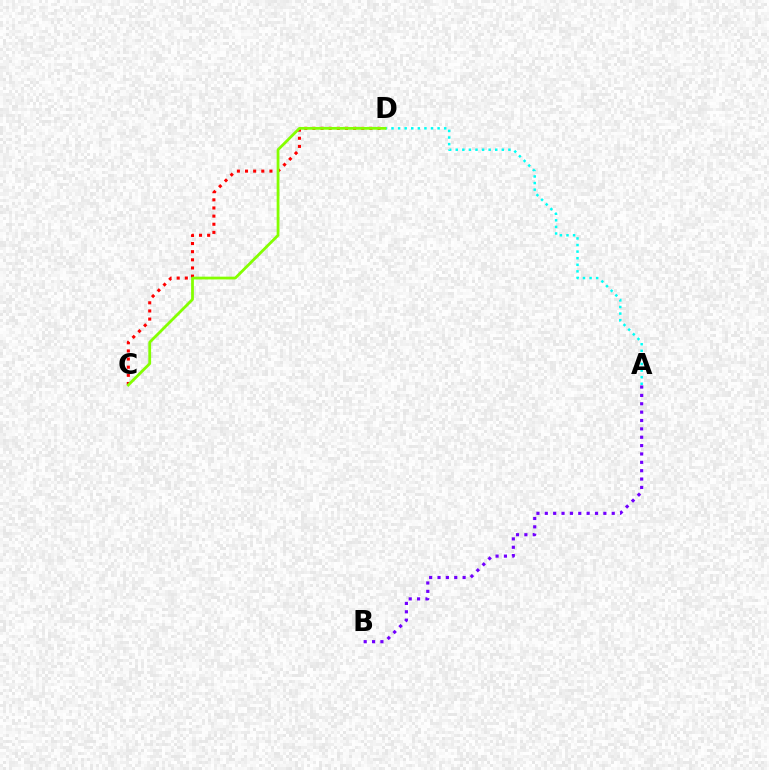{('C', 'D'): [{'color': '#ff0000', 'line_style': 'dotted', 'thickness': 2.21}, {'color': '#84ff00', 'line_style': 'solid', 'thickness': 2.0}], ('A', 'B'): [{'color': '#7200ff', 'line_style': 'dotted', 'thickness': 2.27}], ('A', 'D'): [{'color': '#00fff6', 'line_style': 'dotted', 'thickness': 1.79}]}